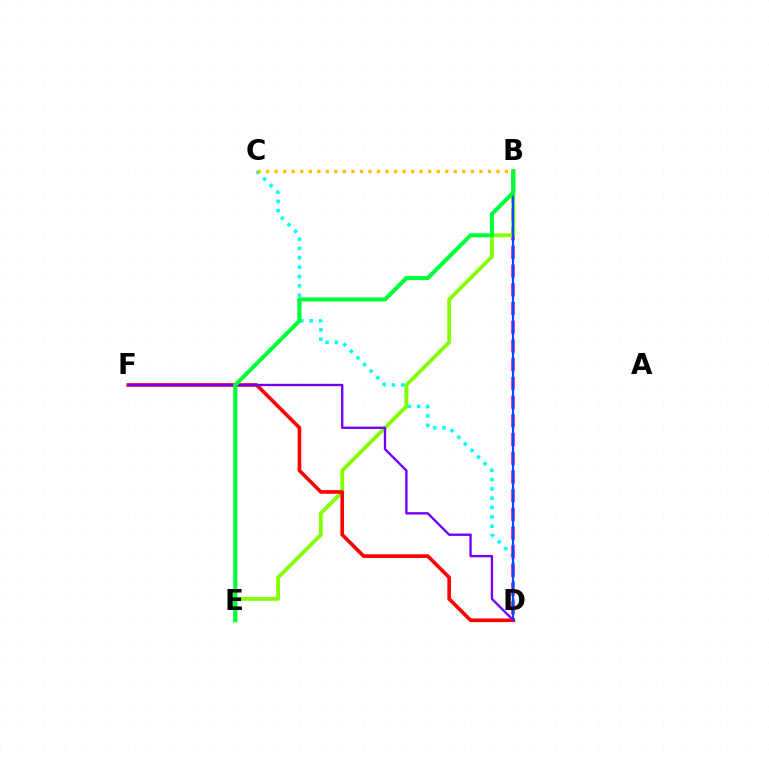{('C', 'D'): [{'color': '#00fff6', 'line_style': 'dotted', 'thickness': 2.54}], ('B', 'D'): [{'color': '#ff00cf', 'line_style': 'dashed', 'thickness': 2.54}, {'color': '#004bff', 'line_style': 'solid', 'thickness': 1.61}], ('B', 'E'): [{'color': '#84ff00', 'line_style': 'solid', 'thickness': 2.74}, {'color': '#00ff39', 'line_style': 'solid', 'thickness': 2.94}], ('D', 'F'): [{'color': '#ff0000', 'line_style': 'solid', 'thickness': 2.62}, {'color': '#7200ff', 'line_style': 'solid', 'thickness': 1.7}], ('B', 'C'): [{'color': '#ffbd00', 'line_style': 'dotted', 'thickness': 2.32}]}